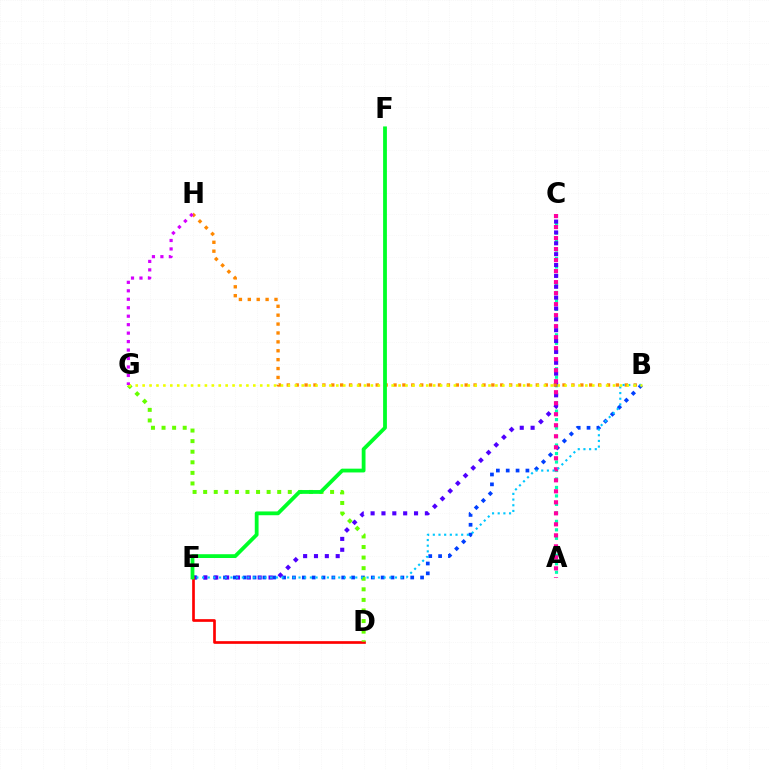{('A', 'C'): [{'color': '#00ffaf', 'line_style': 'dotted', 'thickness': 2.3}, {'color': '#ff00a0', 'line_style': 'dotted', 'thickness': 2.99}], ('B', 'E'): [{'color': '#003fff', 'line_style': 'dotted', 'thickness': 2.68}, {'color': '#00c7ff', 'line_style': 'dotted', 'thickness': 1.54}], ('C', 'E'): [{'color': '#4f00ff', 'line_style': 'dotted', 'thickness': 2.95}], ('D', 'E'): [{'color': '#ff0000', 'line_style': 'solid', 'thickness': 1.93}], ('B', 'H'): [{'color': '#ff8800', 'line_style': 'dotted', 'thickness': 2.42}], ('D', 'G'): [{'color': '#66ff00', 'line_style': 'dotted', 'thickness': 2.87}], ('B', 'G'): [{'color': '#eeff00', 'line_style': 'dotted', 'thickness': 1.88}], ('G', 'H'): [{'color': '#d600ff', 'line_style': 'dotted', 'thickness': 2.3}], ('E', 'F'): [{'color': '#00ff27', 'line_style': 'solid', 'thickness': 2.73}]}